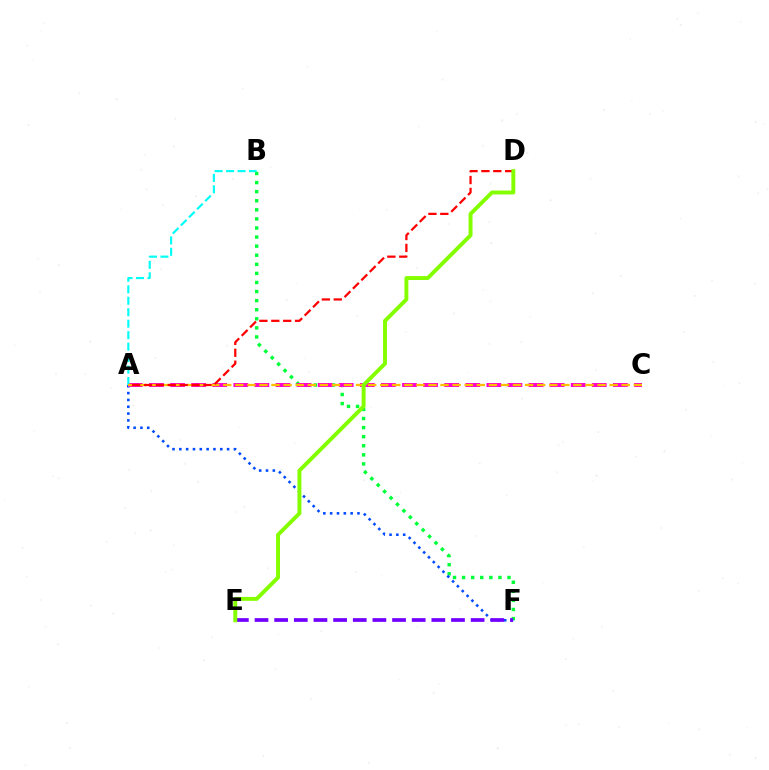{('B', 'F'): [{'color': '#00ff39', 'line_style': 'dotted', 'thickness': 2.47}], ('A', 'F'): [{'color': '#004bff', 'line_style': 'dotted', 'thickness': 1.85}], ('A', 'C'): [{'color': '#ff00cf', 'line_style': 'dashed', 'thickness': 2.86}, {'color': '#ffbd00', 'line_style': 'dashed', 'thickness': 1.64}], ('A', 'B'): [{'color': '#00fff6', 'line_style': 'dashed', 'thickness': 1.56}], ('E', 'F'): [{'color': '#7200ff', 'line_style': 'dashed', 'thickness': 2.67}], ('A', 'D'): [{'color': '#ff0000', 'line_style': 'dashed', 'thickness': 1.61}], ('D', 'E'): [{'color': '#84ff00', 'line_style': 'solid', 'thickness': 2.83}]}